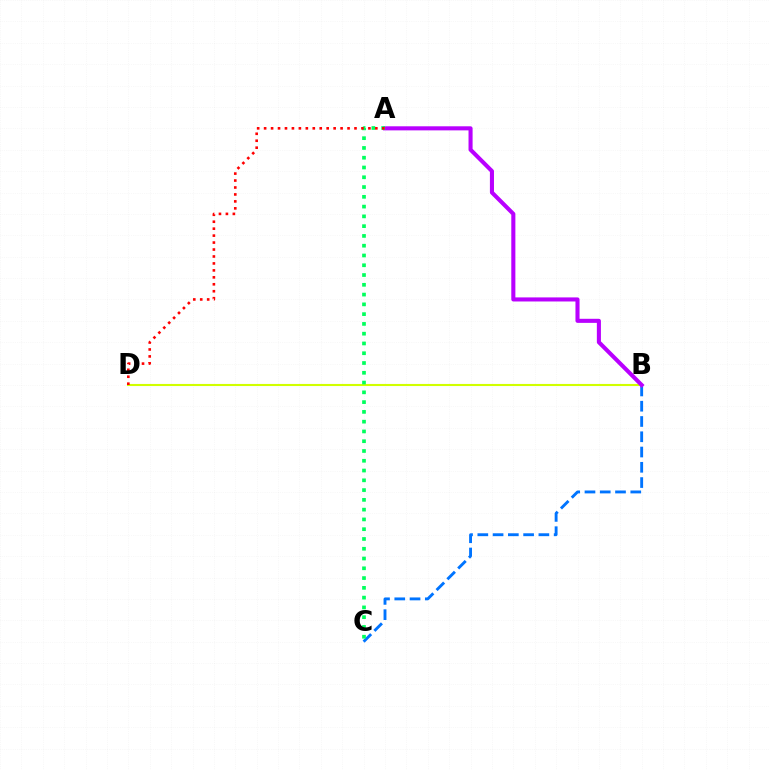{('B', 'C'): [{'color': '#0074ff', 'line_style': 'dashed', 'thickness': 2.07}], ('B', 'D'): [{'color': '#d1ff00', 'line_style': 'solid', 'thickness': 1.52}], ('A', 'B'): [{'color': '#b900ff', 'line_style': 'solid', 'thickness': 2.93}], ('A', 'C'): [{'color': '#00ff5c', 'line_style': 'dotted', 'thickness': 2.66}], ('A', 'D'): [{'color': '#ff0000', 'line_style': 'dotted', 'thickness': 1.89}]}